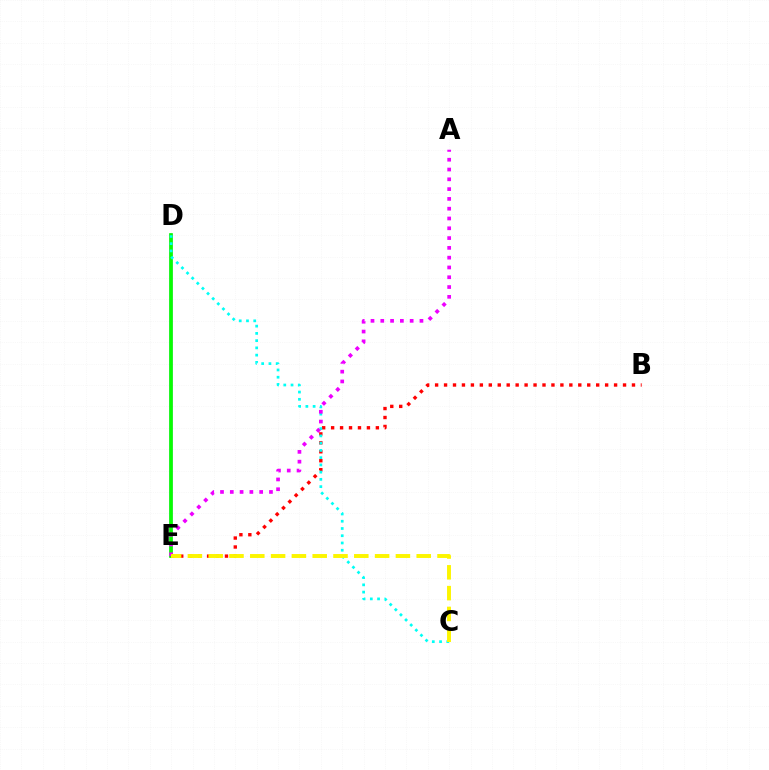{('D', 'E'): [{'color': '#0010ff', 'line_style': 'solid', 'thickness': 1.8}, {'color': '#08ff00', 'line_style': 'solid', 'thickness': 2.64}], ('B', 'E'): [{'color': '#ff0000', 'line_style': 'dotted', 'thickness': 2.43}], ('C', 'D'): [{'color': '#00fff6', 'line_style': 'dotted', 'thickness': 1.97}], ('A', 'E'): [{'color': '#ee00ff', 'line_style': 'dotted', 'thickness': 2.66}], ('C', 'E'): [{'color': '#fcf500', 'line_style': 'dashed', 'thickness': 2.83}]}